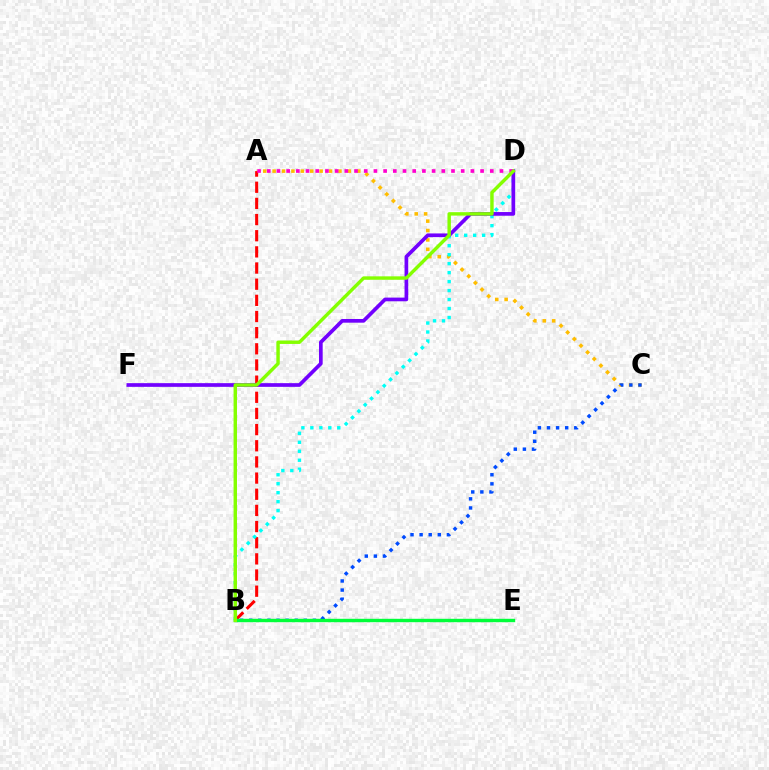{('A', 'C'): [{'color': '#ffbd00', 'line_style': 'dotted', 'thickness': 2.55}], ('A', 'B'): [{'color': '#ff0000', 'line_style': 'dashed', 'thickness': 2.19}], ('B', 'C'): [{'color': '#004bff', 'line_style': 'dotted', 'thickness': 2.47}], ('B', 'D'): [{'color': '#00fff6', 'line_style': 'dotted', 'thickness': 2.44}, {'color': '#84ff00', 'line_style': 'solid', 'thickness': 2.47}], ('D', 'F'): [{'color': '#7200ff', 'line_style': 'solid', 'thickness': 2.66}], ('A', 'D'): [{'color': '#ff00cf', 'line_style': 'dotted', 'thickness': 2.63}], ('B', 'E'): [{'color': '#00ff39', 'line_style': 'solid', 'thickness': 2.45}]}